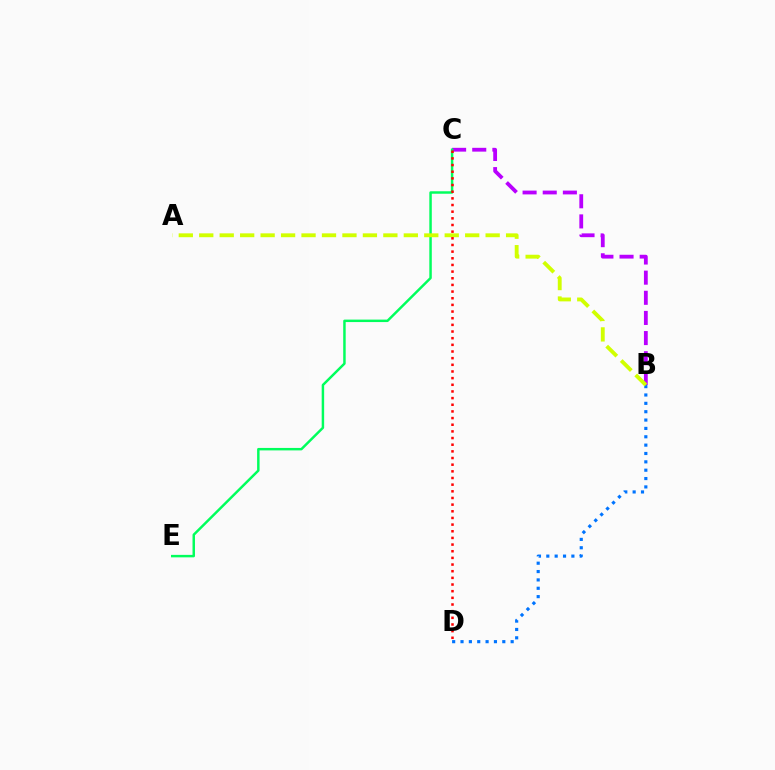{('B', 'C'): [{'color': '#b900ff', 'line_style': 'dashed', 'thickness': 2.74}], ('C', 'E'): [{'color': '#00ff5c', 'line_style': 'solid', 'thickness': 1.78}], ('B', 'D'): [{'color': '#0074ff', 'line_style': 'dotted', 'thickness': 2.27}], ('A', 'B'): [{'color': '#d1ff00', 'line_style': 'dashed', 'thickness': 2.78}], ('C', 'D'): [{'color': '#ff0000', 'line_style': 'dotted', 'thickness': 1.81}]}